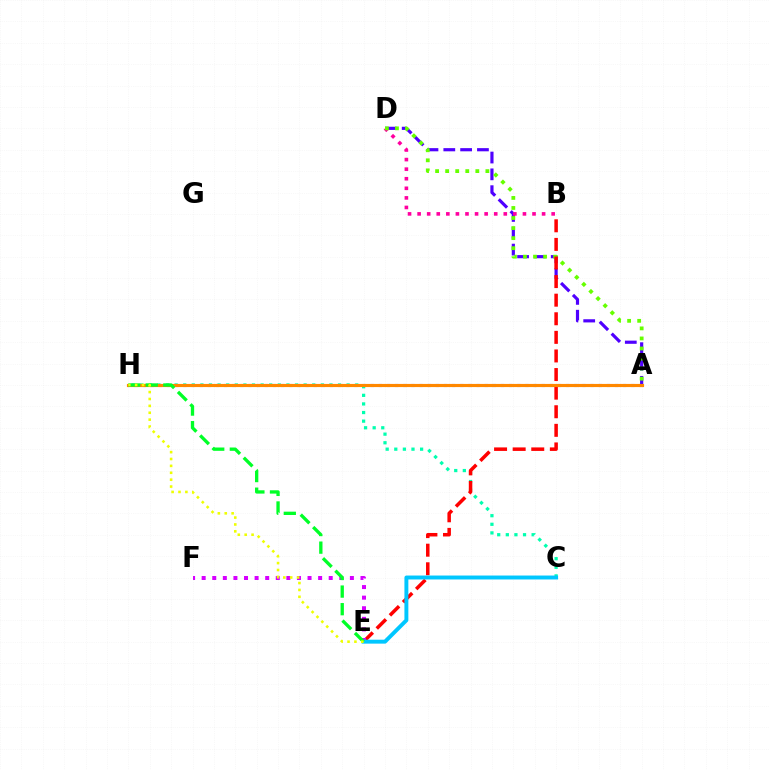{('A', 'D'): [{'color': '#4f00ff', 'line_style': 'dashed', 'thickness': 2.29}, {'color': '#66ff00', 'line_style': 'dotted', 'thickness': 2.73}], ('B', 'D'): [{'color': '#ff00a0', 'line_style': 'dotted', 'thickness': 2.6}], ('A', 'H'): [{'color': '#003fff', 'line_style': 'dotted', 'thickness': 2.21}, {'color': '#ff8800', 'line_style': 'solid', 'thickness': 2.26}], ('C', 'H'): [{'color': '#00ffaf', 'line_style': 'dotted', 'thickness': 2.34}], ('B', 'E'): [{'color': '#ff0000', 'line_style': 'dashed', 'thickness': 2.53}], ('E', 'F'): [{'color': '#d600ff', 'line_style': 'dotted', 'thickness': 2.88}], ('C', 'E'): [{'color': '#00c7ff', 'line_style': 'solid', 'thickness': 2.83}], ('E', 'H'): [{'color': '#00ff27', 'line_style': 'dashed', 'thickness': 2.39}, {'color': '#eeff00', 'line_style': 'dotted', 'thickness': 1.87}]}